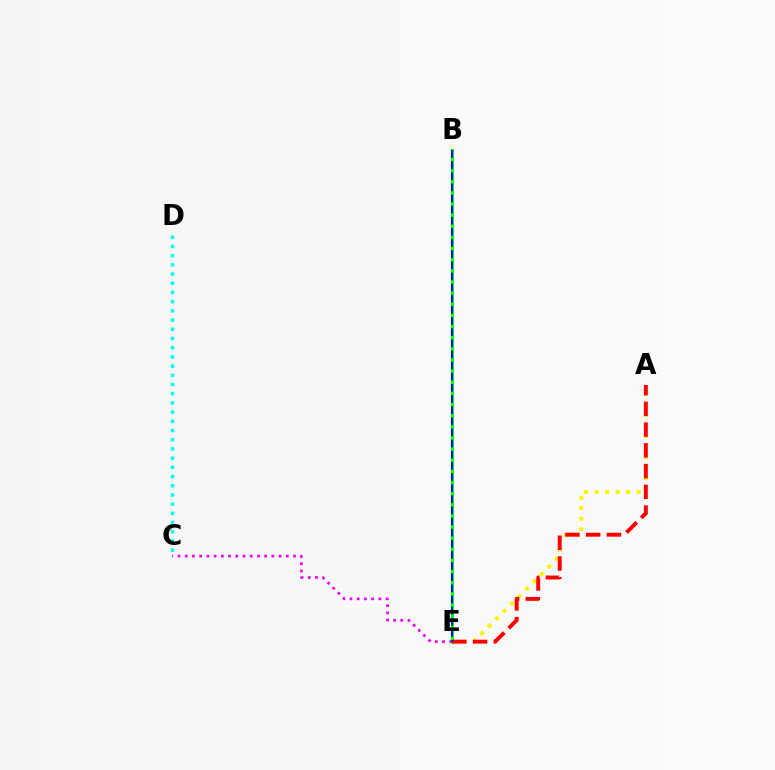{('C', 'E'): [{'color': '#ee00ff', 'line_style': 'dotted', 'thickness': 1.96}], ('A', 'E'): [{'color': '#fcf500', 'line_style': 'dotted', 'thickness': 2.86}, {'color': '#ff0000', 'line_style': 'dashed', 'thickness': 2.82}], ('C', 'D'): [{'color': '#00fff6', 'line_style': 'dotted', 'thickness': 2.5}], ('B', 'E'): [{'color': '#08ff00', 'line_style': 'solid', 'thickness': 2.21}, {'color': '#0010ff', 'line_style': 'dashed', 'thickness': 1.51}]}